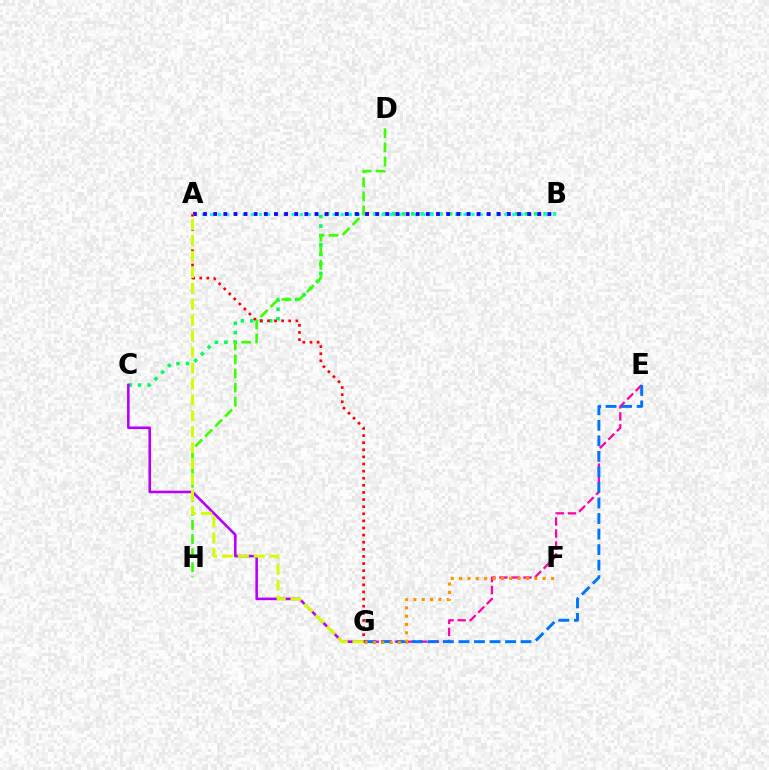{('B', 'C'): [{'color': '#00ff5c', 'line_style': 'dotted', 'thickness': 2.57}], ('A', 'B'): [{'color': '#00fff6', 'line_style': 'dotted', 'thickness': 2.22}, {'color': '#2500ff', 'line_style': 'dotted', 'thickness': 2.75}], ('E', 'G'): [{'color': '#ff00ac', 'line_style': 'dashed', 'thickness': 1.63}, {'color': '#0074ff', 'line_style': 'dashed', 'thickness': 2.11}], ('C', 'G'): [{'color': '#b900ff', 'line_style': 'solid', 'thickness': 1.86}], ('F', 'G'): [{'color': '#ff9400', 'line_style': 'dotted', 'thickness': 2.27}], ('A', 'G'): [{'color': '#ff0000', 'line_style': 'dotted', 'thickness': 1.93}, {'color': '#d1ff00', 'line_style': 'dashed', 'thickness': 2.16}], ('D', 'H'): [{'color': '#3dff00', 'line_style': 'dashed', 'thickness': 1.91}]}